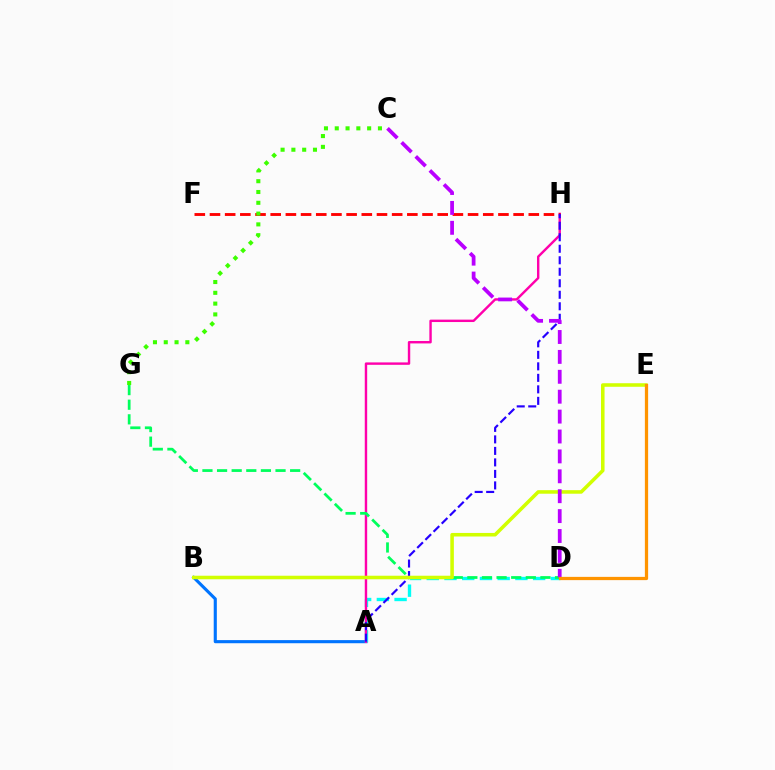{('A', 'B'): [{'color': '#0074ff', 'line_style': 'solid', 'thickness': 2.24}], ('A', 'D'): [{'color': '#00fff6', 'line_style': 'dashed', 'thickness': 2.41}], ('A', 'H'): [{'color': '#ff00ac', 'line_style': 'solid', 'thickness': 1.74}, {'color': '#2500ff', 'line_style': 'dashed', 'thickness': 1.56}], ('D', 'G'): [{'color': '#00ff5c', 'line_style': 'dashed', 'thickness': 1.99}], ('F', 'H'): [{'color': '#ff0000', 'line_style': 'dashed', 'thickness': 2.06}], ('B', 'E'): [{'color': '#d1ff00', 'line_style': 'solid', 'thickness': 2.56}], ('C', 'G'): [{'color': '#3dff00', 'line_style': 'dotted', 'thickness': 2.93}], ('C', 'D'): [{'color': '#b900ff', 'line_style': 'dashed', 'thickness': 2.7}], ('D', 'E'): [{'color': '#ff9400', 'line_style': 'solid', 'thickness': 2.34}]}